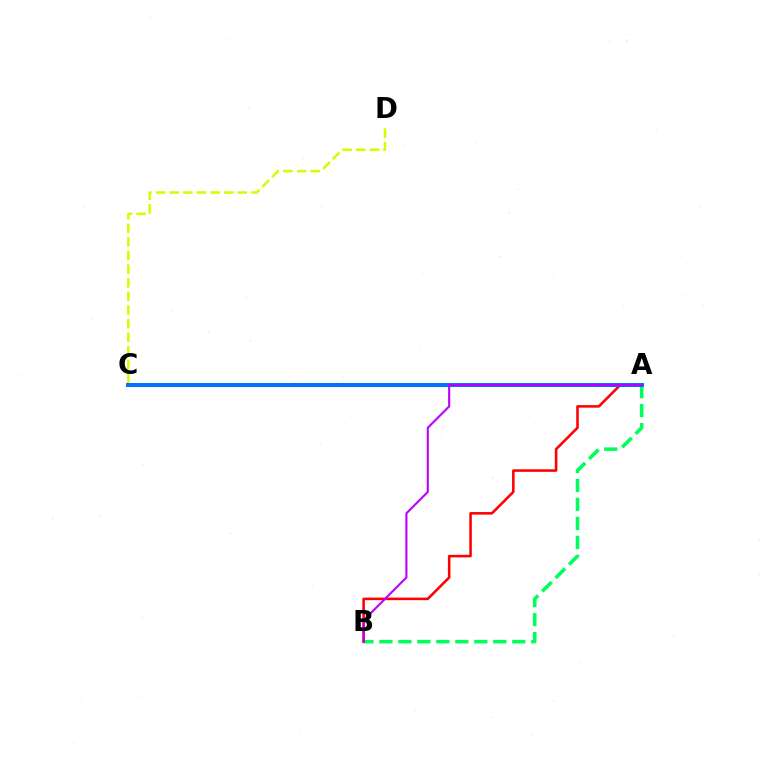{('A', 'B'): [{'color': '#00ff5c', 'line_style': 'dashed', 'thickness': 2.58}, {'color': '#ff0000', 'line_style': 'solid', 'thickness': 1.84}, {'color': '#b900ff', 'line_style': 'solid', 'thickness': 1.51}], ('C', 'D'): [{'color': '#d1ff00', 'line_style': 'dashed', 'thickness': 1.85}], ('A', 'C'): [{'color': '#0074ff', 'line_style': 'solid', 'thickness': 2.91}]}